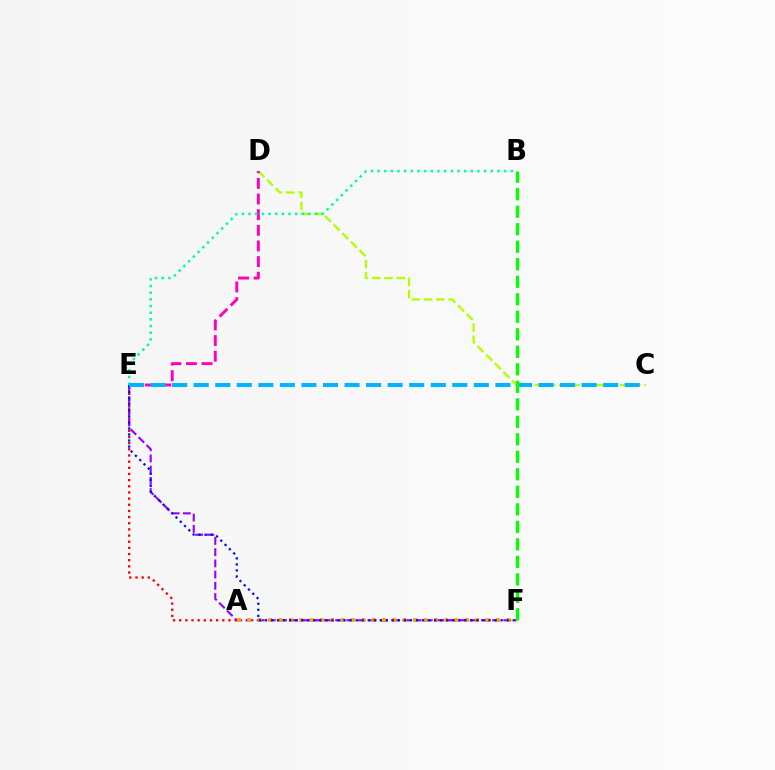{('A', 'E'): [{'color': '#ff0000', 'line_style': 'dotted', 'thickness': 1.67}], ('C', 'D'): [{'color': '#b3ff00', 'line_style': 'dashed', 'thickness': 1.66}], ('E', 'F'): [{'color': '#9b00ff', 'line_style': 'dashed', 'thickness': 1.52}, {'color': '#0010ff', 'line_style': 'dotted', 'thickness': 1.64}], ('A', 'F'): [{'color': '#ffa500', 'line_style': 'dotted', 'thickness': 2.82}], ('D', 'E'): [{'color': '#ff00bd', 'line_style': 'dashed', 'thickness': 2.12}], ('B', 'E'): [{'color': '#00ff9d', 'line_style': 'dotted', 'thickness': 1.81}], ('C', 'E'): [{'color': '#00b5ff', 'line_style': 'dashed', 'thickness': 2.93}], ('B', 'F'): [{'color': '#08ff00', 'line_style': 'dashed', 'thickness': 2.38}]}